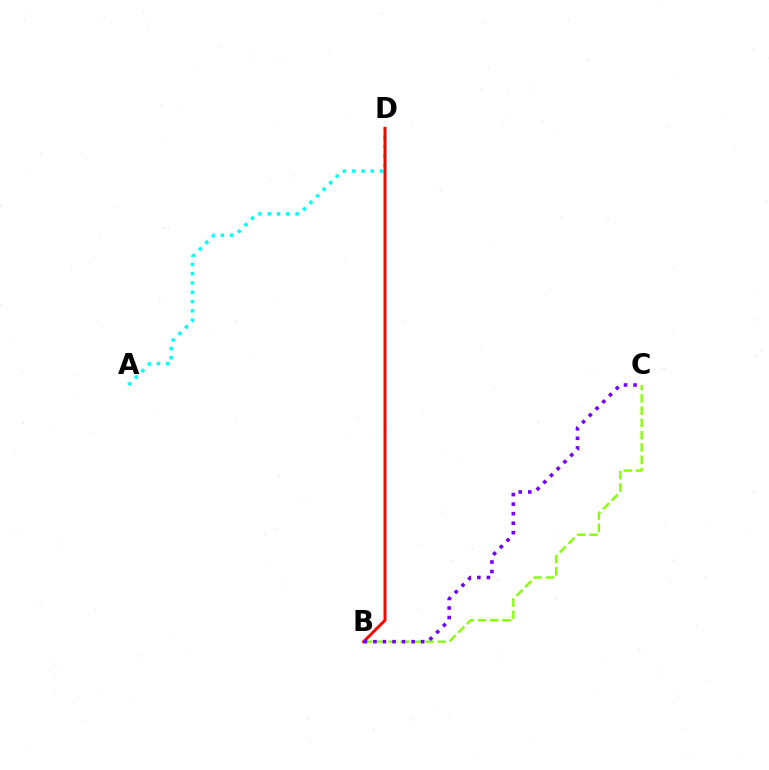{('A', 'D'): [{'color': '#00fff6', 'line_style': 'dotted', 'thickness': 2.52}], ('B', 'C'): [{'color': '#84ff00', 'line_style': 'dashed', 'thickness': 1.67}, {'color': '#7200ff', 'line_style': 'dotted', 'thickness': 2.59}], ('B', 'D'): [{'color': '#ff0000', 'line_style': 'solid', 'thickness': 2.14}]}